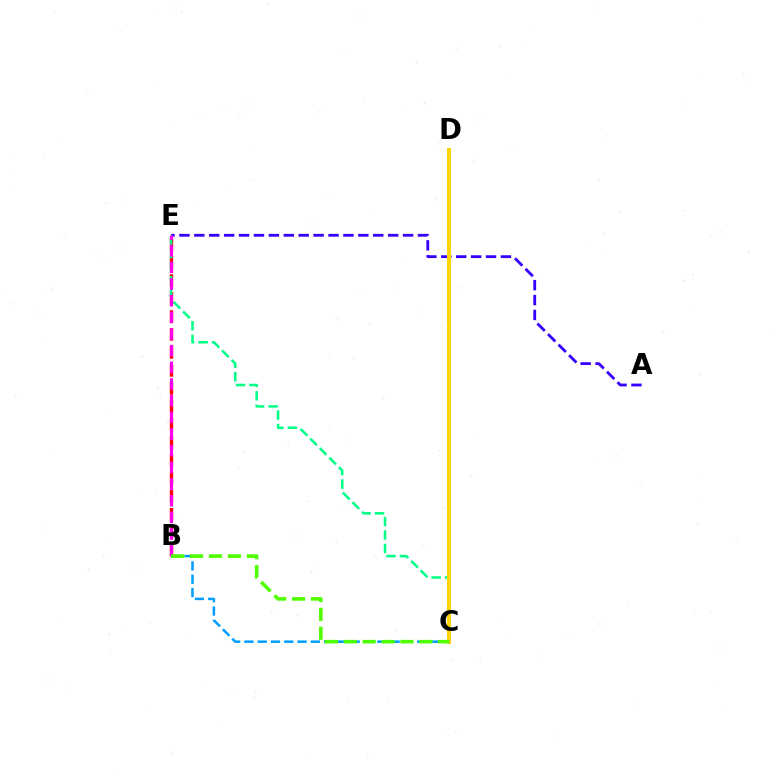{('B', 'E'): [{'color': '#ff0000', 'line_style': 'dashed', 'thickness': 2.44}, {'color': '#ff00ed', 'line_style': 'dashed', 'thickness': 2.26}], ('A', 'E'): [{'color': '#3700ff', 'line_style': 'dashed', 'thickness': 2.03}], ('C', 'E'): [{'color': '#00ff86', 'line_style': 'dashed', 'thickness': 1.84}], ('C', 'D'): [{'color': '#ffd500', 'line_style': 'solid', 'thickness': 2.87}], ('B', 'C'): [{'color': '#009eff', 'line_style': 'dashed', 'thickness': 1.81}, {'color': '#4fff00', 'line_style': 'dashed', 'thickness': 2.57}]}